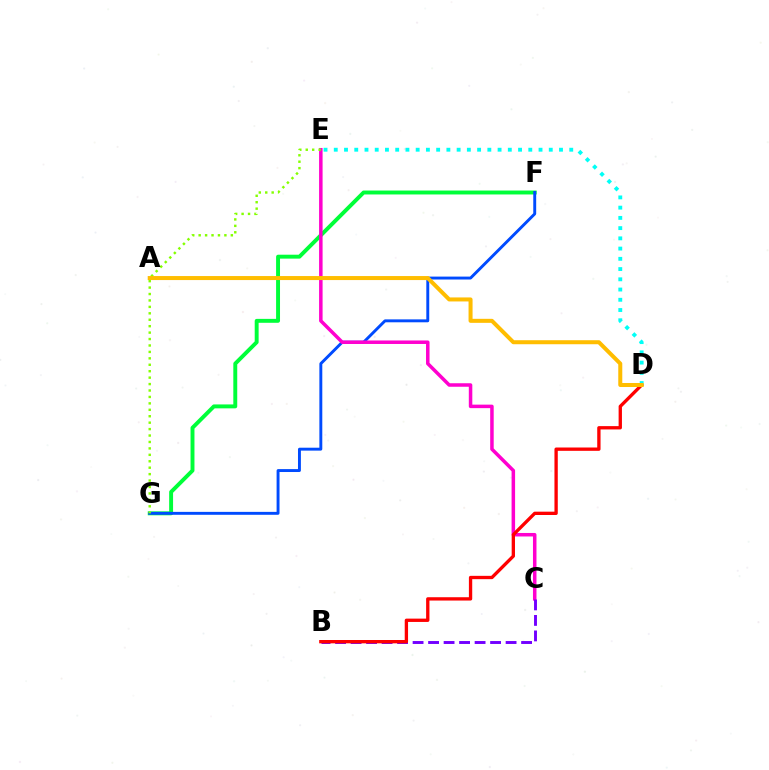{('F', 'G'): [{'color': '#00ff39', 'line_style': 'solid', 'thickness': 2.82}, {'color': '#004bff', 'line_style': 'solid', 'thickness': 2.1}], ('C', 'E'): [{'color': '#ff00cf', 'line_style': 'solid', 'thickness': 2.52}], ('B', 'C'): [{'color': '#7200ff', 'line_style': 'dashed', 'thickness': 2.11}], ('E', 'G'): [{'color': '#84ff00', 'line_style': 'dotted', 'thickness': 1.75}], ('B', 'D'): [{'color': '#ff0000', 'line_style': 'solid', 'thickness': 2.39}], ('D', 'E'): [{'color': '#00fff6', 'line_style': 'dotted', 'thickness': 2.78}], ('A', 'D'): [{'color': '#ffbd00', 'line_style': 'solid', 'thickness': 2.89}]}